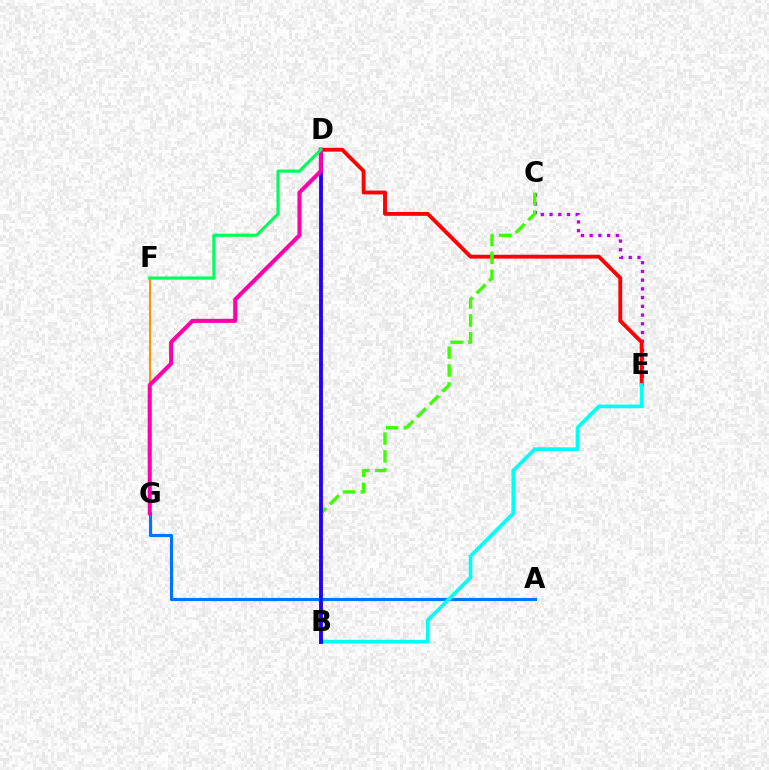{('C', 'E'): [{'color': '#b900ff', 'line_style': 'dotted', 'thickness': 2.37}], ('D', 'E'): [{'color': '#ff0000', 'line_style': 'solid', 'thickness': 2.77}], ('A', 'G'): [{'color': '#0074ff', 'line_style': 'solid', 'thickness': 2.26}], ('F', 'G'): [{'color': '#ff9400', 'line_style': 'solid', 'thickness': 1.52}], ('B', 'C'): [{'color': '#3dff00', 'line_style': 'dashed', 'thickness': 2.43}], ('B', 'D'): [{'color': '#d1ff00', 'line_style': 'solid', 'thickness': 2.13}, {'color': '#2500ff', 'line_style': 'solid', 'thickness': 2.77}], ('B', 'E'): [{'color': '#00fff6', 'line_style': 'solid', 'thickness': 2.67}], ('D', 'G'): [{'color': '#ff00ac', 'line_style': 'solid', 'thickness': 2.92}], ('D', 'F'): [{'color': '#00ff5c', 'line_style': 'solid', 'thickness': 2.28}]}